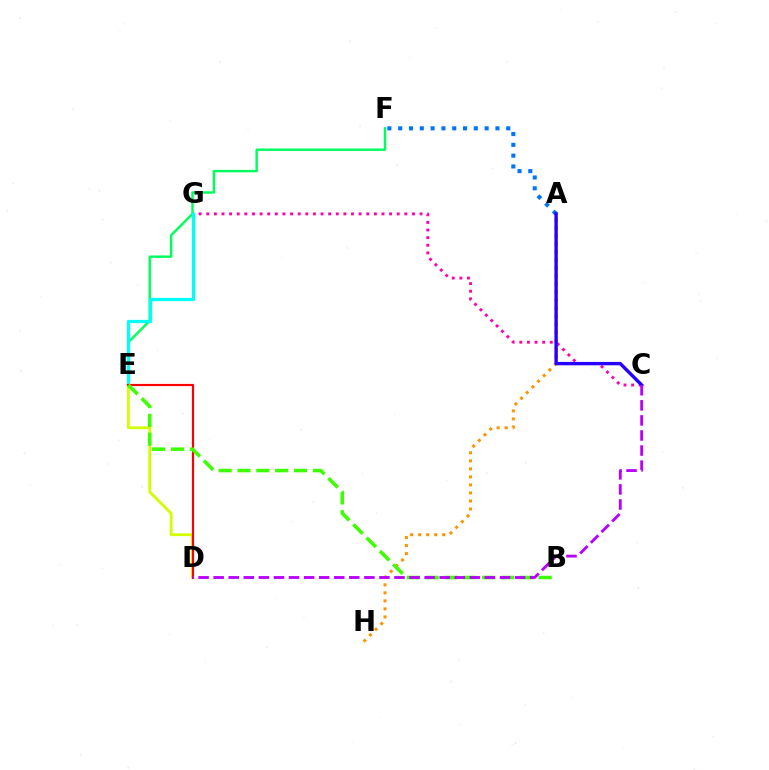{('A', 'F'): [{'color': '#0074ff', 'line_style': 'dotted', 'thickness': 2.94}], ('C', 'G'): [{'color': '#ff00ac', 'line_style': 'dotted', 'thickness': 2.07}], ('E', 'F'): [{'color': '#00ff5c', 'line_style': 'solid', 'thickness': 1.75}], ('E', 'G'): [{'color': '#00fff6', 'line_style': 'solid', 'thickness': 2.34}], ('D', 'E'): [{'color': '#d1ff00', 'line_style': 'solid', 'thickness': 2.02}, {'color': '#ff0000', 'line_style': 'solid', 'thickness': 1.57}], ('A', 'H'): [{'color': '#ff9400', 'line_style': 'dotted', 'thickness': 2.18}], ('A', 'C'): [{'color': '#2500ff', 'line_style': 'solid', 'thickness': 2.43}], ('B', 'E'): [{'color': '#3dff00', 'line_style': 'dashed', 'thickness': 2.56}], ('C', 'D'): [{'color': '#b900ff', 'line_style': 'dashed', 'thickness': 2.05}]}